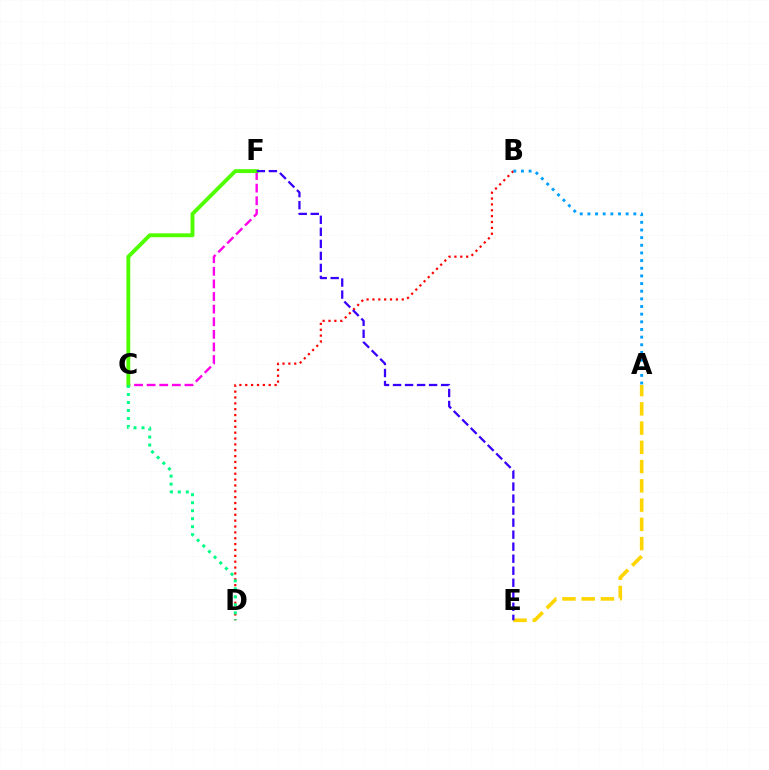{('B', 'D'): [{'color': '#ff0000', 'line_style': 'dotted', 'thickness': 1.59}], ('C', 'F'): [{'color': '#ff00ed', 'line_style': 'dashed', 'thickness': 1.71}, {'color': '#4fff00', 'line_style': 'solid', 'thickness': 2.79}], ('A', 'E'): [{'color': '#ffd500', 'line_style': 'dashed', 'thickness': 2.61}], ('C', 'D'): [{'color': '#00ff86', 'line_style': 'dotted', 'thickness': 2.17}], ('E', 'F'): [{'color': '#3700ff', 'line_style': 'dashed', 'thickness': 1.63}], ('A', 'B'): [{'color': '#009eff', 'line_style': 'dotted', 'thickness': 2.08}]}